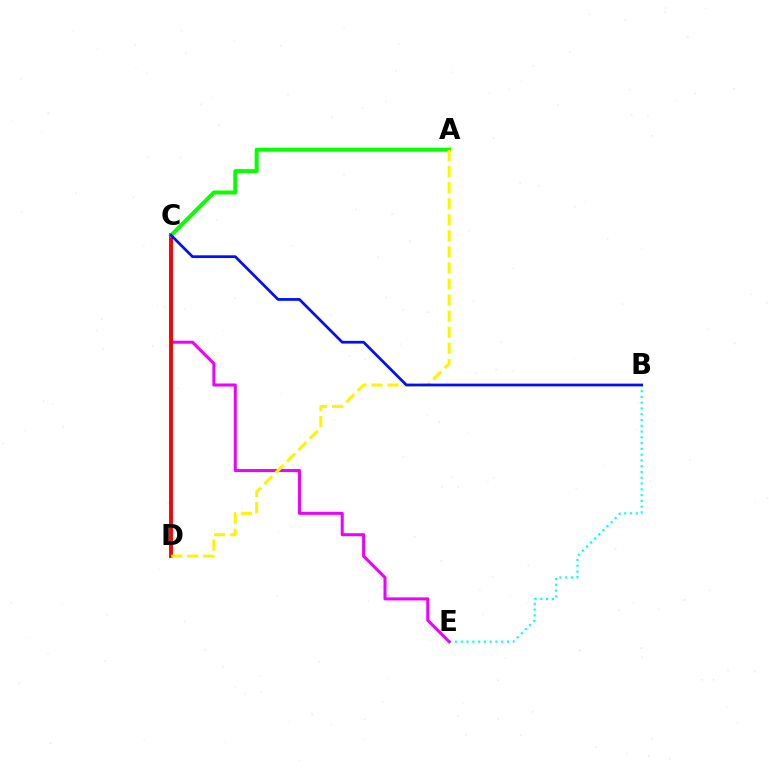{('B', 'E'): [{'color': '#00fff6', 'line_style': 'dotted', 'thickness': 1.57}], ('C', 'E'): [{'color': '#ee00ff', 'line_style': 'solid', 'thickness': 2.19}], ('C', 'D'): [{'color': '#ff0000', 'line_style': 'solid', 'thickness': 2.8}], ('A', 'C'): [{'color': '#08ff00', 'line_style': 'solid', 'thickness': 2.88}], ('A', 'D'): [{'color': '#fcf500', 'line_style': 'dashed', 'thickness': 2.18}], ('B', 'C'): [{'color': '#0010ff', 'line_style': 'solid', 'thickness': 1.97}]}